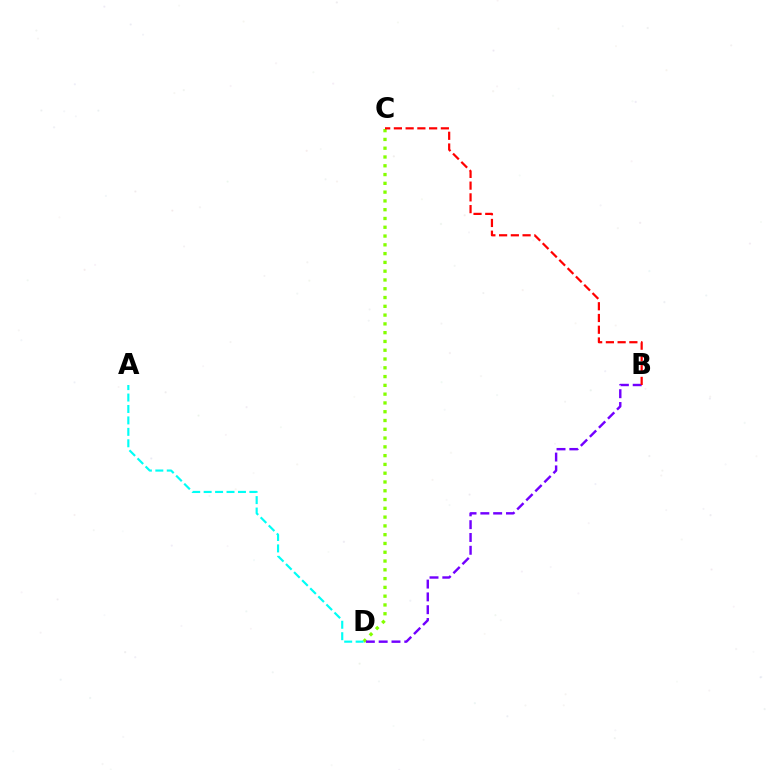{('C', 'D'): [{'color': '#84ff00', 'line_style': 'dotted', 'thickness': 2.39}], ('B', 'D'): [{'color': '#7200ff', 'line_style': 'dashed', 'thickness': 1.74}], ('A', 'D'): [{'color': '#00fff6', 'line_style': 'dashed', 'thickness': 1.55}], ('B', 'C'): [{'color': '#ff0000', 'line_style': 'dashed', 'thickness': 1.6}]}